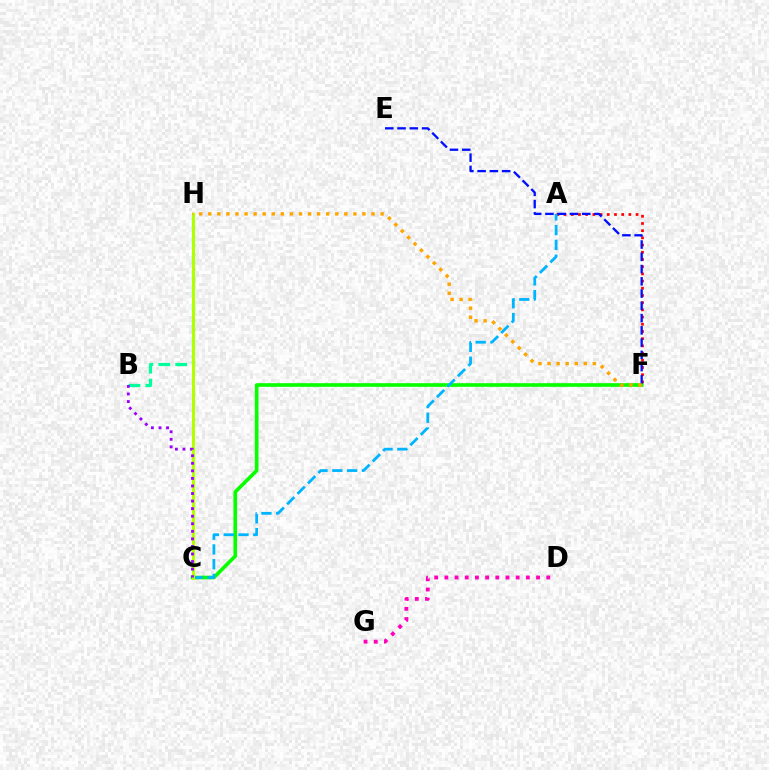{('C', 'F'): [{'color': '#08ff00', 'line_style': 'solid', 'thickness': 2.63}], ('A', 'F'): [{'color': '#ff0000', 'line_style': 'dotted', 'thickness': 1.96}], ('B', 'H'): [{'color': '#00ff9d', 'line_style': 'dashed', 'thickness': 2.3}], ('A', 'C'): [{'color': '#00b5ff', 'line_style': 'dashed', 'thickness': 2.01}], ('E', 'F'): [{'color': '#0010ff', 'line_style': 'dashed', 'thickness': 1.67}], ('C', 'H'): [{'color': '#b3ff00', 'line_style': 'solid', 'thickness': 2.21}], ('B', 'C'): [{'color': '#9b00ff', 'line_style': 'dotted', 'thickness': 2.05}], ('D', 'G'): [{'color': '#ff00bd', 'line_style': 'dotted', 'thickness': 2.77}], ('F', 'H'): [{'color': '#ffa500', 'line_style': 'dotted', 'thickness': 2.46}]}